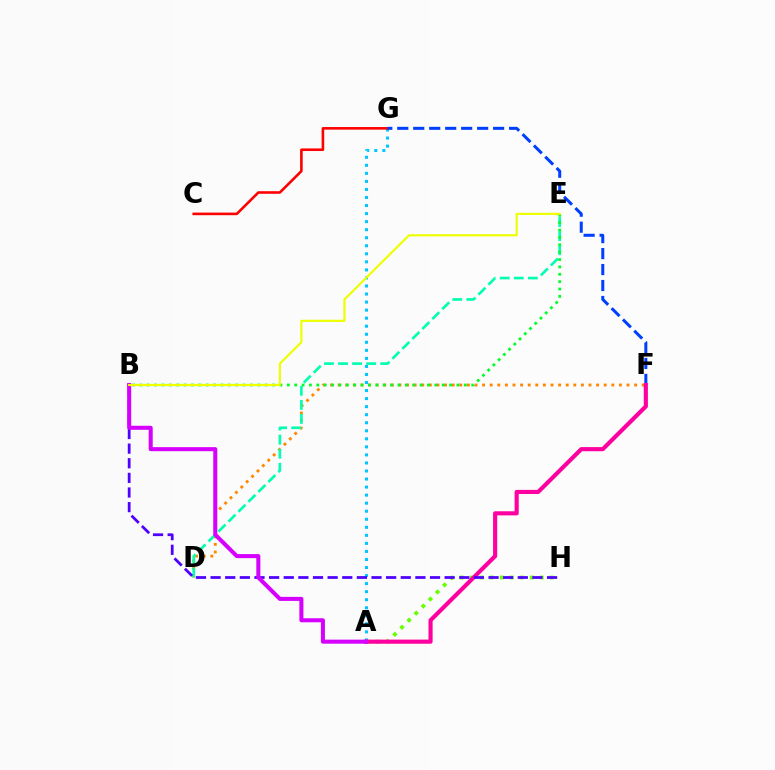{('A', 'G'): [{'color': '#00c7ff', 'line_style': 'dotted', 'thickness': 2.19}], ('C', 'G'): [{'color': '#ff0000', 'line_style': 'solid', 'thickness': 1.87}], ('F', 'G'): [{'color': '#003fff', 'line_style': 'dashed', 'thickness': 2.17}], ('A', 'H'): [{'color': '#66ff00', 'line_style': 'dotted', 'thickness': 2.72}], ('D', 'F'): [{'color': '#ff8800', 'line_style': 'dotted', 'thickness': 2.07}], ('A', 'F'): [{'color': '#ff00a0', 'line_style': 'solid', 'thickness': 2.98}], ('D', 'E'): [{'color': '#00ffaf', 'line_style': 'dashed', 'thickness': 1.91}], ('B', 'H'): [{'color': '#4f00ff', 'line_style': 'dashed', 'thickness': 1.99}], ('B', 'E'): [{'color': '#00ff27', 'line_style': 'dotted', 'thickness': 2.0}, {'color': '#eeff00', 'line_style': 'solid', 'thickness': 1.56}], ('A', 'B'): [{'color': '#d600ff', 'line_style': 'solid', 'thickness': 2.91}]}